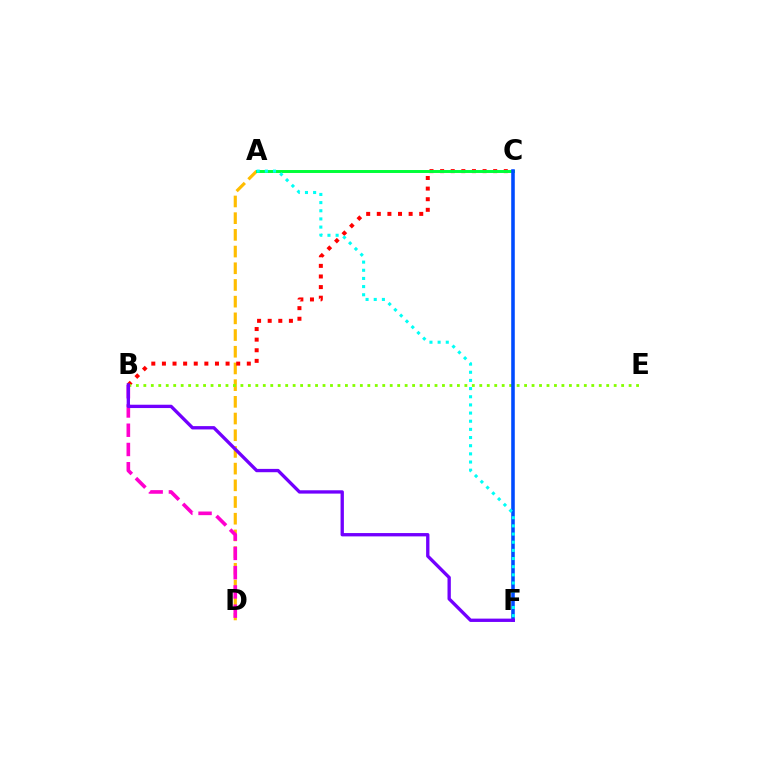{('A', 'D'): [{'color': '#ffbd00', 'line_style': 'dashed', 'thickness': 2.27}], ('B', 'C'): [{'color': '#ff0000', 'line_style': 'dotted', 'thickness': 2.88}], ('B', 'E'): [{'color': '#84ff00', 'line_style': 'dotted', 'thickness': 2.03}], ('A', 'C'): [{'color': '#00ff39', 'line_style': 'solid', 'thickness': 2.13}], ('C', 'F'): [{'color': '#004bff', 'line_style': 'solid', 'thickness': 2.57}], ('B', 'D'): [{'color': '#ff00cf', 'line_style': 'dashed', 'thickness': 2.62}], ('B', 'F'): [{'color': '#7200ff', 'line_style': 'solid', 'thickness': 2.4}], ('A', 'F'): [{'color': '#00fff6', 'line_style': 'dotted', 'thickness': 2.22}]}